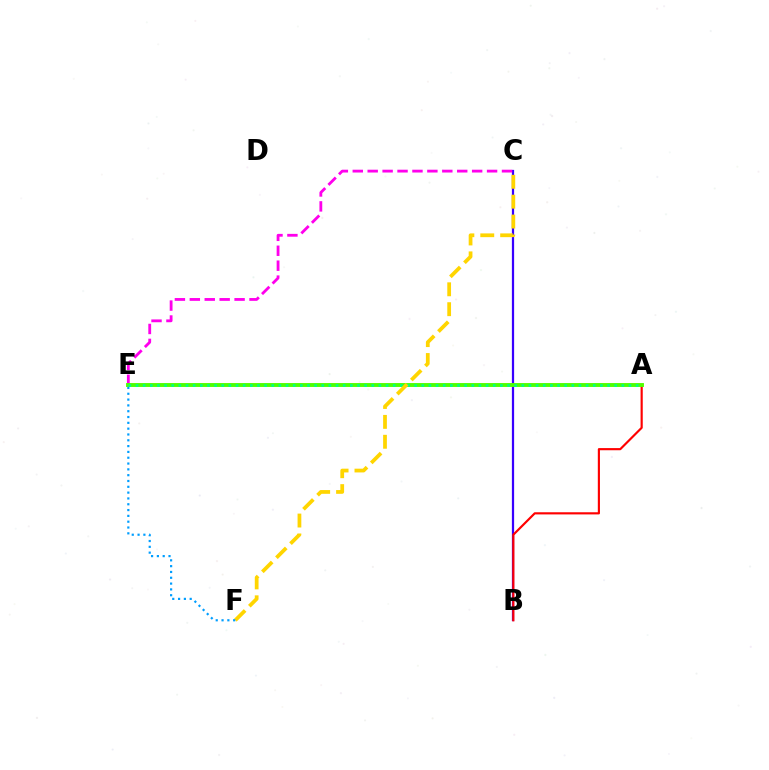{('B', 'C'): [{'color': '#3700ff', 'line_style': 'solid', 'thickness': 1.61}], ('A', 'B'): [{'color': '#ff0000', 'line_style': 'solid', 'thickness': 1.55}], ('C', 'E'): [{'color': '#ff00ed', 'line_style': 'dashed', 'thickness': 2.03}], ('A', 'E'): [{'color': '#4fff00', 'line_style': 'solid', 'thickness': 2.8}, {'color': '#00ff86', 'line_style': 'dotted', 'thickness': 1.94}], ('C', 'F'): [{'color': '#ffd500', 'line_style': 'dashed', 'thickness': 2.7}], ('E', 'F'): [{'color': '#009eff', 'line_style': 'dotted', 'thickness': 1.58}]}